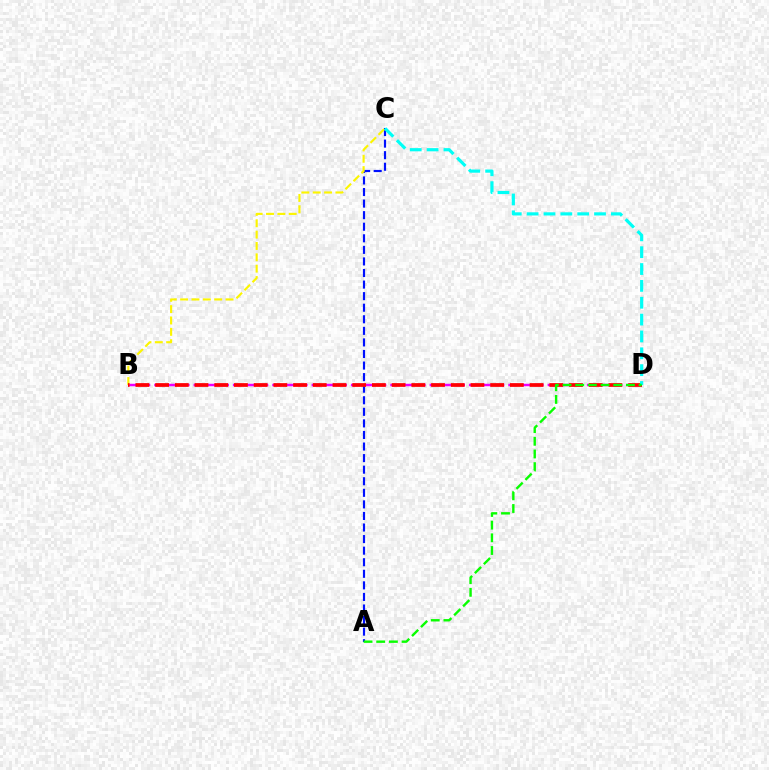{('A', 'C'): [{'color': '#0010ff', 'line_style': 'dashed', 'thickness': 1.57}], ('B', 'D'): [{'color': '#ee00ff', 'line_style': 'dashed', 'thickness': 1.78}, {'color': '#ff0000', 'line_style': 'dashed', 'thickness': 2.68}], ('B', 'C'): [{'color': '#fcf500', 'line_style': 'dashed', 'thickness': 1.54}], ('C', 'D'): [{'color': '#00fff6', 'line_style': 'dashed', 'thickness': 2.29}], ('A', 'D'): [{'color': '#08ff00', 'line_style': 'dashed', 'thickness': 1.72}]}